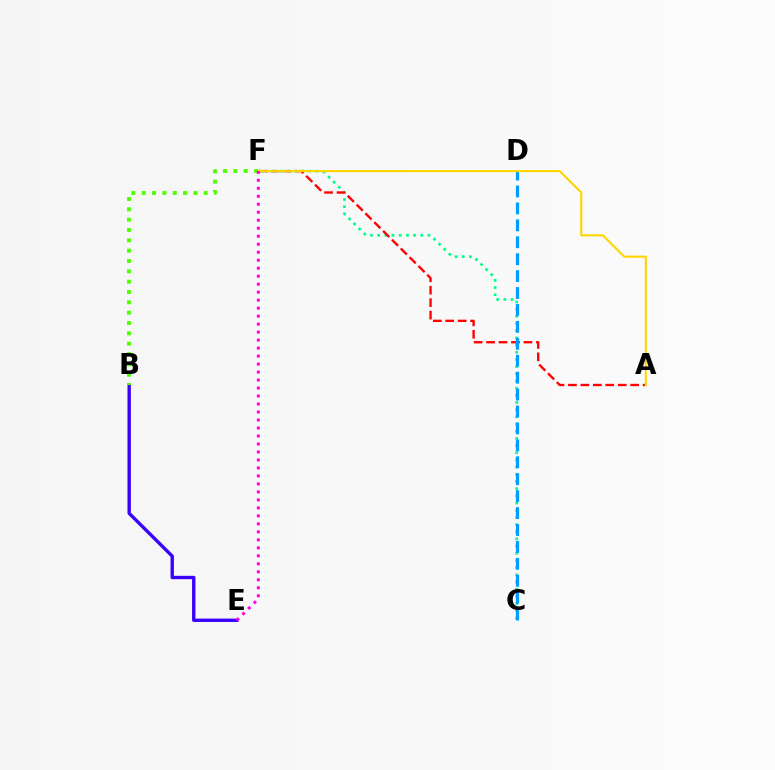{('C', 'F'): [{'color': '#00ff86', 'line_style': 'dotted', 'thickness': 1.95}], ('A', 'F'): [{'color': '#ff0000', 'line_style': 'dashed', 'thickness': 1.69}, {'color': '#ffd500', 'line_style': 'solid', 'thickness': 1.52}], ('C', 'D'): [{'color': '#009eff', 'line_style': 'dashed', 'thickness': 2.3}], ('B', 'E'): [{'color': '#3700ff', 'line_style': 'solid', 'thickness': 2.42}], ('B', 'F'): [{'color': '#4fff00', 'line_style': 'dotted', 'thickness': 2.81}], ('E', 'F'): [{'color': '#ff00ed', 'line_style': 'dotted', 'thickness': 2.17}]}